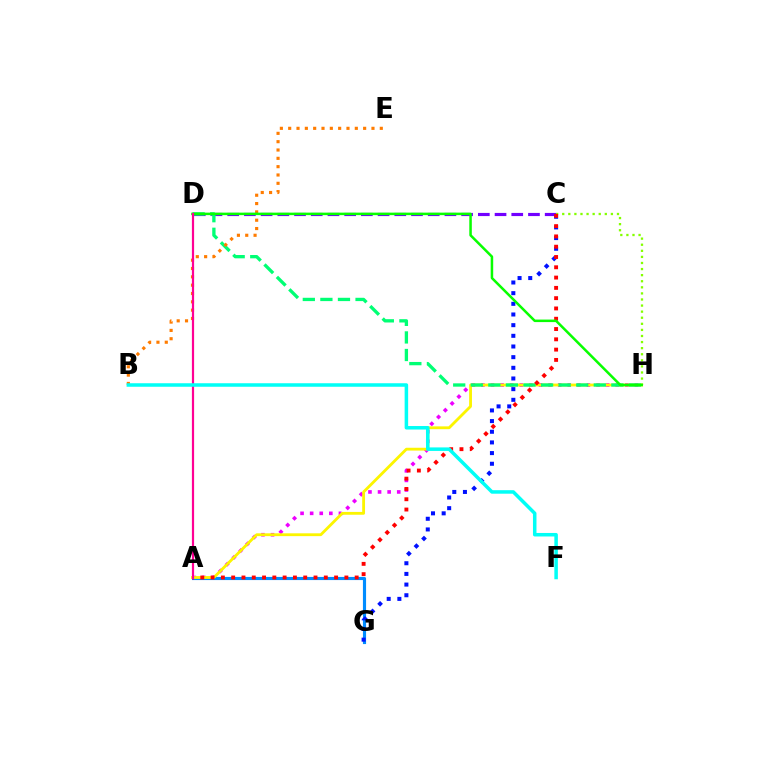{('A', 'H'): [{'color': '#ee00ff', 'line_style': 'dotted', 'thickness': 2.61}, {'color': '#fcf500', 'line_style': 'solid', 'thickness': 2.03}], ('C', 'D'): [{'color': '#7200ff', 'line_style': 'dashed', 'thickness': 2.27}], ('A', 'G'): [{'color': '#008cff', 'line_style': 'solid', 'thickness': 2.26}], ('D', 'H'): [{'color': '#00ff74', 'line_style': 'dashed', 'thickness': 2.39}, {'color': '#08ff00', 'line_style': 'solid', 'thickness': 1.81}], ('C', 'G'): [{'color': '#0010ff', 'line_style': 'dotted', 'thickness': 2.9}], ('B', 'E'): [{'color': '#ff7c00', 'line_style': 'dotted', 'thickness': 2.26}], ('C', 'H'): [{'color': '#84ff00', 'line_style': 'dotted', 'thickness': 1.65}], ('A', 'C'): [{'color': '#ff0000', 'line_style': 'dotted', 'thickness': 2.8}], ('A', 'D'): [{'color': '#ff0094', 'line_style': 'solid', 'thickness': 1.59}], ('B', 'F'): [{'color': '#00fff6', 'line_style': 'solid', 'thickness': 2.53}]}